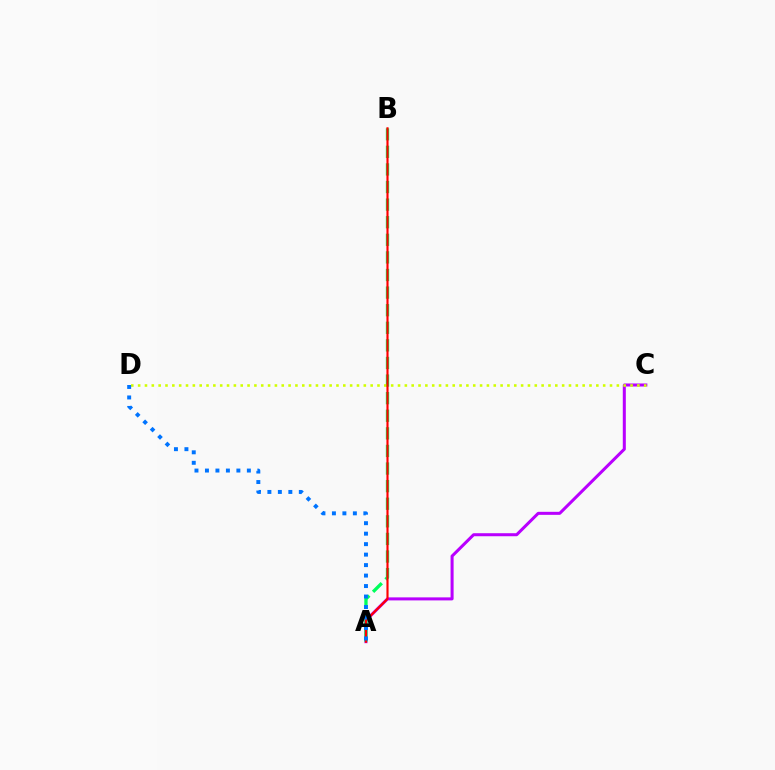{('A', 'C'): [{'color': '#b900ff', 'line_style': 'solid', 'thickness': 2.18}], ('A', 'B'): [{'color': '#00ff5c', 'line_style': 'dashed', 'thickness': 2.39}, {'color': '#ff0000', 'line_style': 'solid', 'thickness': 1.54}], ('C', 'D'): [{'color': '#d1ff00', 'line_style': 'dotted', 'thickness': 1.86}], ('A', 'D'): [{'color': '#0074ff', 'line_style': 'dotted', 'thickness': 2.85}]}